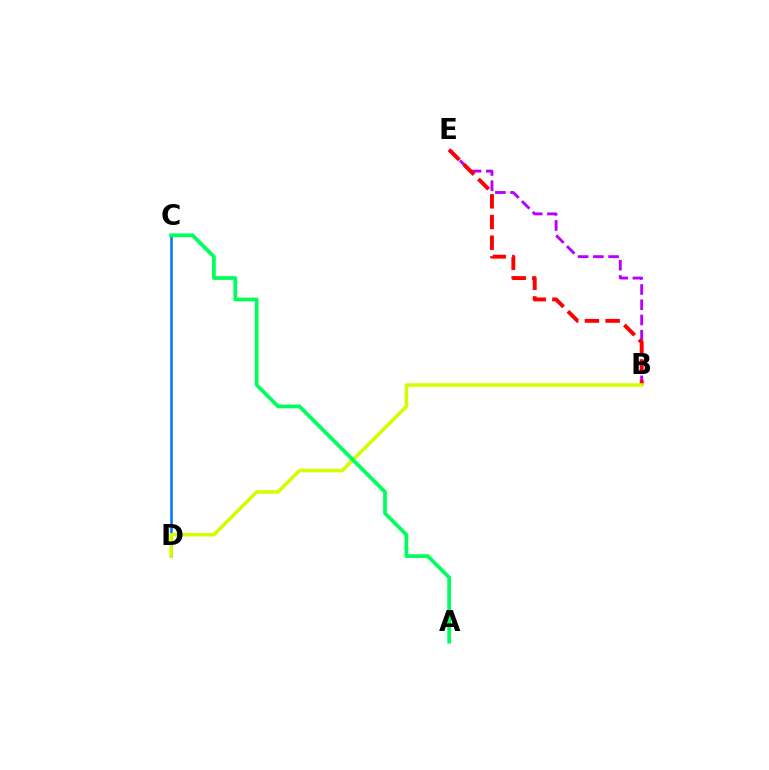{('C', 'D'): [{'color': '#0074ff', 'line_style': 'solid', 'thickness': 1.83}], ('B', 'E'): [{'color': '#b900ff', 'line_style': 'dashed', 'thickness': 2.07}, {'color': '#ff0000', 'line_style': 'dashed', 'thickness': 2.81}], ('B', 'D'): [{'color': '#d1ff00', 'line_style': 'solid', 'thickness': 2.56}], ('A', 'C'): [{'color': '#00ff5c', 'line_style': 'solid', 'thickness': 2.7}]}